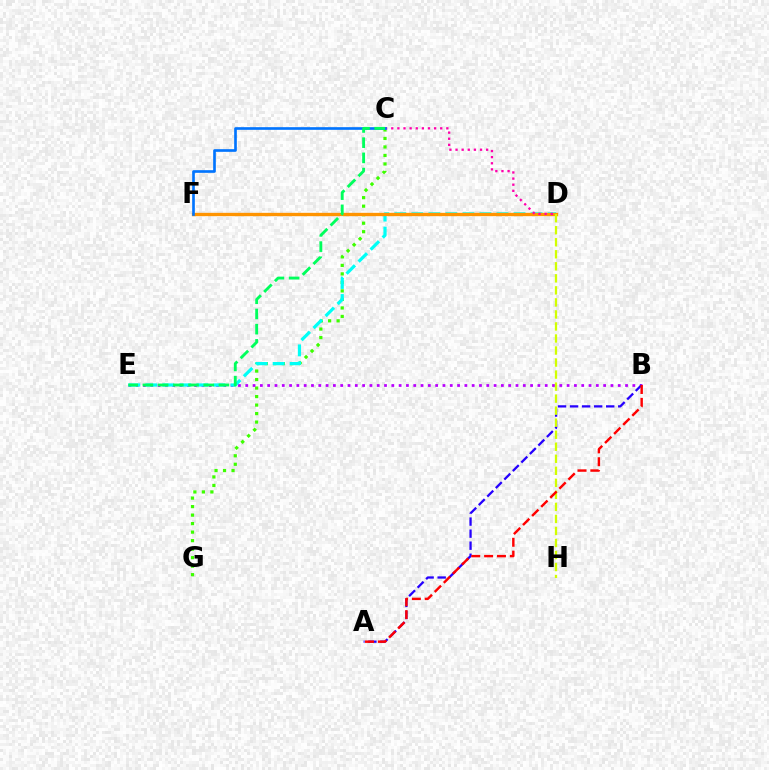{('C', 'G'): [{'color': '#3dff00', 'line_style': 'dotted', 'thickness': 2.31}], ('B', 'E'): [{'color': '#b900ff', 'line_style': 'dotted', 'thickness': 1.98}], ('A', 'B'): [{'color': '#2500ff', 'line_style': 'dashed', 'thickness': 1.64}, {'color': '#ff0000', 'line_style': 'dashed', 'thickness': 1.75}], ('D', 'E'): [{'color': '#00fff6', 'line_style': 'dashed', 'thickness': 2.31}], ('D', 'F'): [{'color': '#ff9400', 'line_style': 'solid', 'thickness': 2.4}], ('D', 'H'): [{'color': '#d1ff00', 'line_style': 'dashed', 'thickness': 1.63}], ('C', 'D'): [{'color': '#ff00ac', 'line_style': 'dotted', 'thickness': 1.66}], ('C', 'F'): [{'color': '#0074ff', 'line_style': 'solid', 'thickness': 1.91}], ('C', 'E'): [{'color': '#00ff5c', 'line_style': 'dashed', 'thickness': 2.07}]}